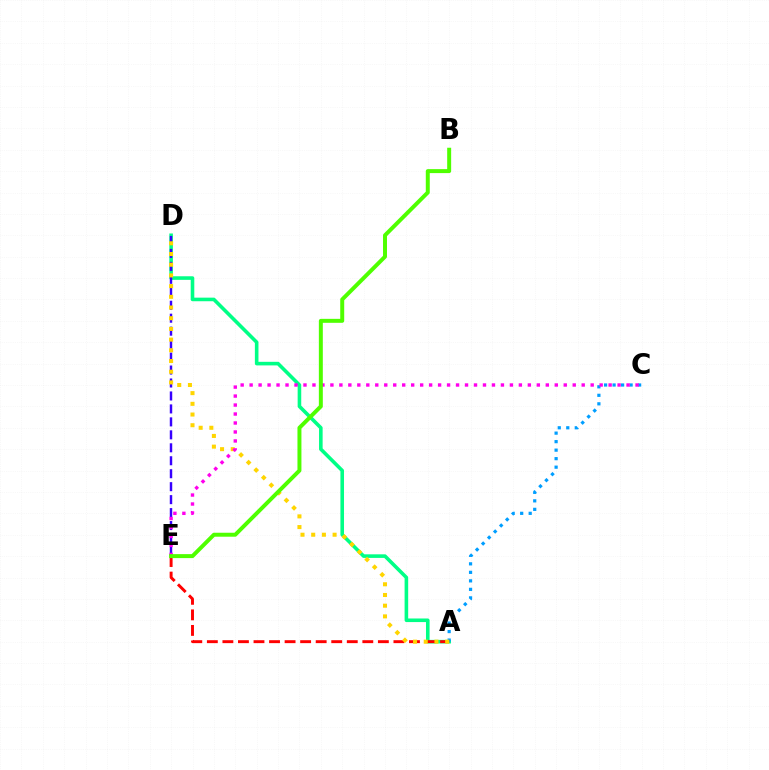{('A', 'D'): [{'color': '#00ff86', 'line_style': 'solid', 'thickness': 2.59}, {'color': '#ffd500', 'line_style': 'dotted', 'thickness': 2.91}], ('A', 'C'): [{'color': '#009eff', 'line_style': 'dotted', 'thickness': 2.31}], ('A', 'E'): [{'color': '#ff0000', 'line_style': 'dashed', 'thickness': 2.11}], ('D', 'E'): [{'color': '#3700ff', 'line_style': 'dashed', 'thickness': 1.76}], ('C', 'E'): [{'color': '#ff00ed', 'line_style': 'dotted', 'thickness': 2.44}], ('B', 'E'): [{'color': '#4fff00', 'line_style': 'solid', 'thickness': 2.86}]}